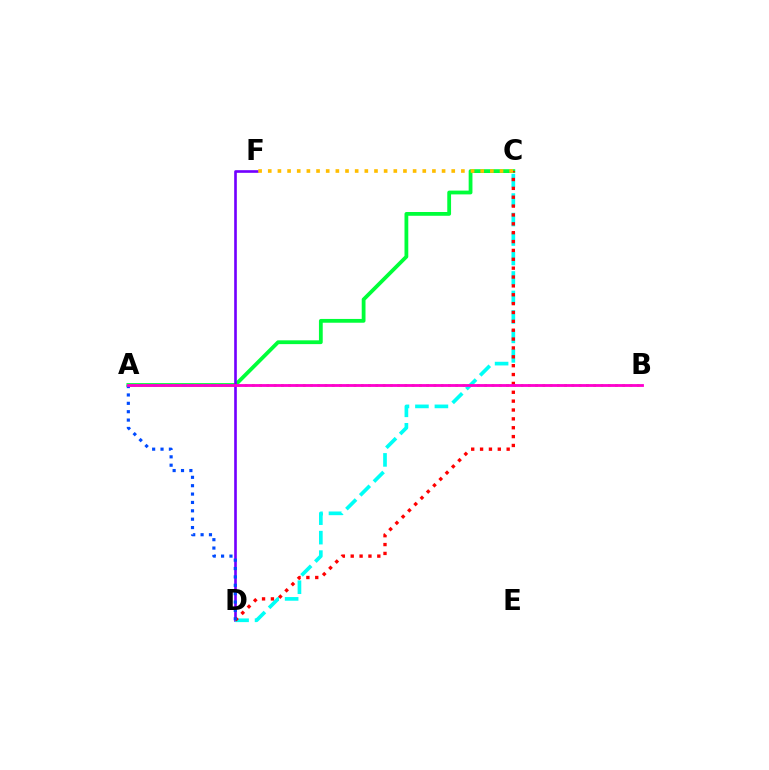{('A', 'C'): [{'color': '#00ff39', 'line_style': 'solid', 'thickness': 2.73}], ('D', 'F'): [{'color': '#7200ff', 'line_style': 'solid', 'thickness': 1.9}], ('C', 'D'): [{'color': '#00fff6', 'line_style': 'dashed', 'thickness': 2.65}, {'color': '#ff0000', 'line_style': 'dotted', 'thickness': 2.41}], ('A', 'B'): [{'color': '#84ff00', 'line_style': 'dotted', 'thickness': 1.97}, {'color': '#ff00cf', 'line_style': 'solid', 'thickness': 2.04}], ('C', 'F'): [{'color': '#ffbd00', 'line_style': 'dotted', 'thickness': 2.62}], ('A', 'D'): [{'color': '#004bff', 'line_style': 'dotted', 'thickness': 2.28}]}